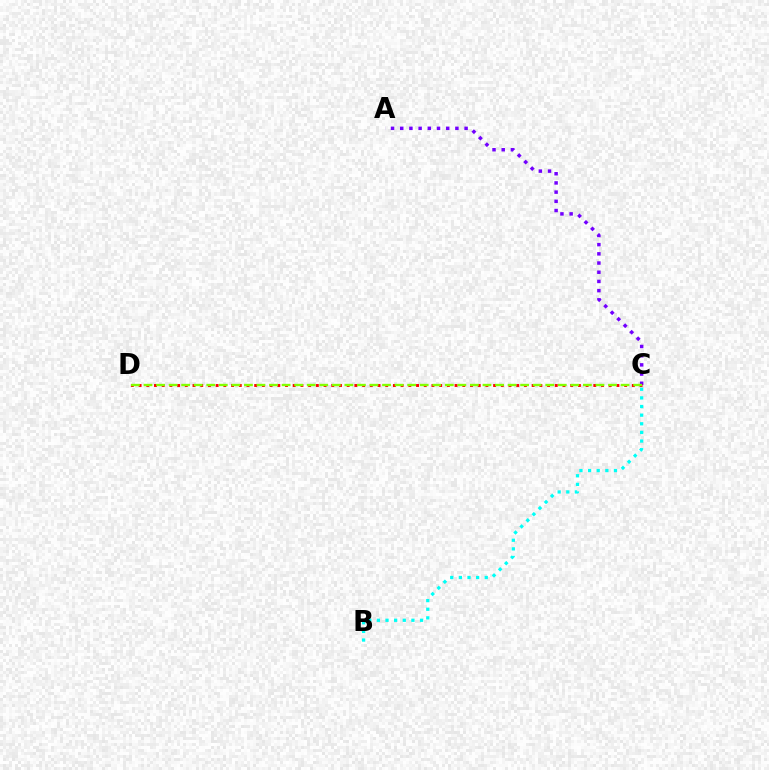{('A', 'C'): [{'color': '#7200ff', 'line_style': 'dotted', 'thickness': 2.5}], ('C', 'D'): [{'color': '#ff0000', 'line_style': 'dotted', 'thickness': 2.09}, {'color': '#84ff00', 'line_style': 'dashed', 'thickness': 1.71}], ('B', 'C'): [{'color': '#00fff6', 'line_style': 'dotted', 'thickness': 2.35}]}